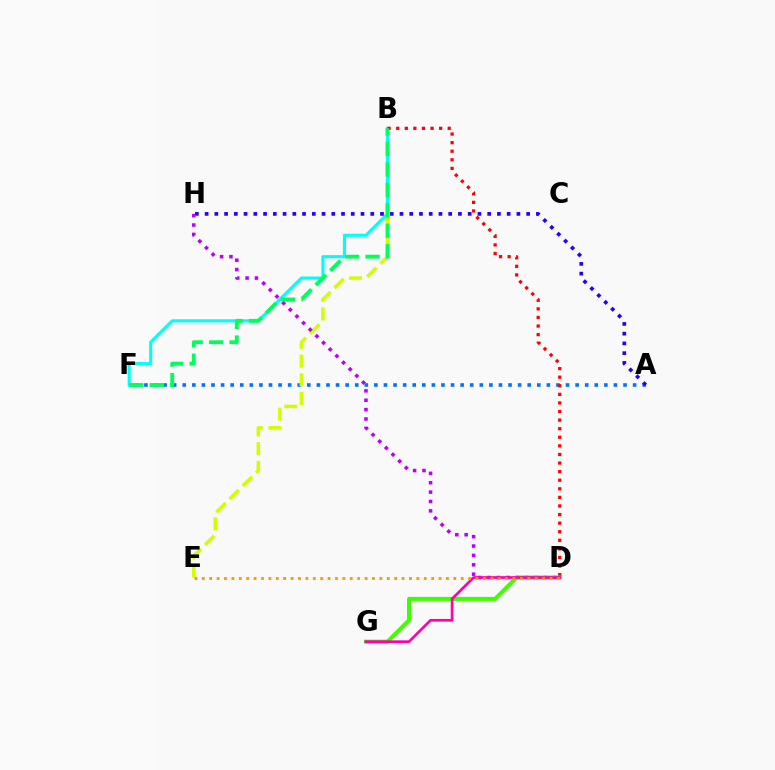{('A', 'F'): [{'color': '#0074ff', 'line_style': 'dotted', 'thickness': 2.6}], ('B', 'E'): [{'color': '#d1ff00', 'line_style': 'dashed', 'thickness': 2.53}], ('B', 'F'): [{'color': '#00fff6', 'line_style': 'solid', 'thickness': 2.23}, {'color': '#00ff5c', 'line_style': 'dashed', 'thickness': 2.78}], ('A', 'H'): [{'color': '#2500ff', 'line_style': 'dotted', 'thickness': 2.65}], ('D', 'H'): [{'color': '#b900ff', 'line_style': 'dotted', 'thickness': 2.55}], ('B', 'D'): [{'color': '#ff0000', 'line_style': 'dotted', 'thickness': 2.33}], ('D', 'G'): [{'color': '#3dff00', 'line_style': 'solid', 'thickness': 2.89}, {'color': '#ff00ac', 'line_style': 'solid', 'thickness': 1.92}], ('D', 'E'): [{'color': '#ff9400', 'line_style': 'dotted', 'thickness': 2.01}]}